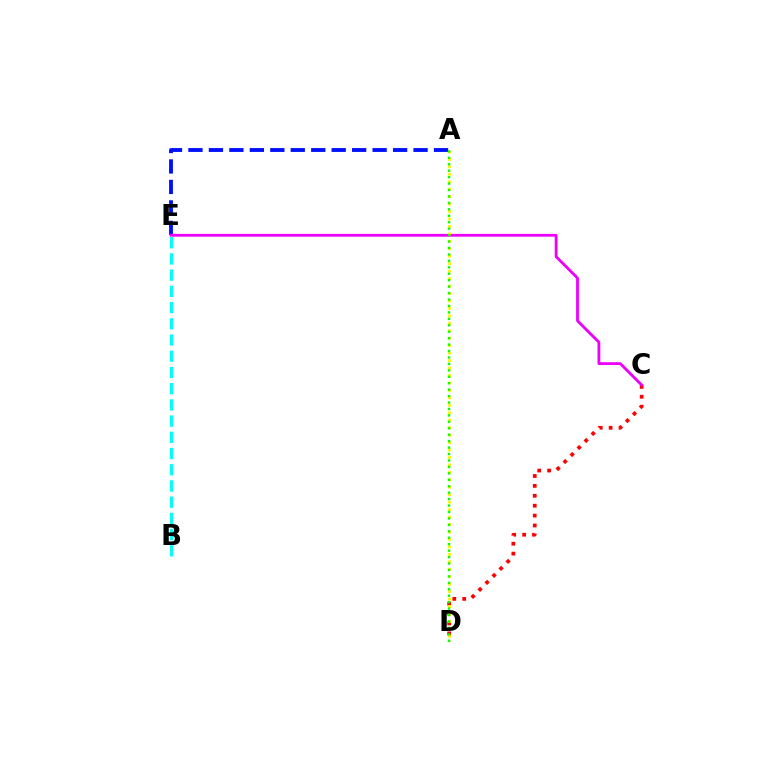{('A', 'E'): [{'color': '#0010ff', 'line_style': 'dashed', 'thickness': 2.78}], ('C', 'D'): [{'color': '#ff0000', 'line_style': 'dotted', 'thickness': 2.69}], ('C', 'E'): [{'color': '#ee00ff', 'line_style': 'solid', 'thickness': 2.02}], ('B', 'E'): [{'color': '#00fff6', 'line_style': 'dashed', 'thickness': 2.2}], ('A', 'D'): [{'color': '#fcf500', 'line_style': 'dotted', 'thickness': 2.02}, {'color': '#08ff00', 'line_style': 'dotted', 'thickness': 1.75}]}